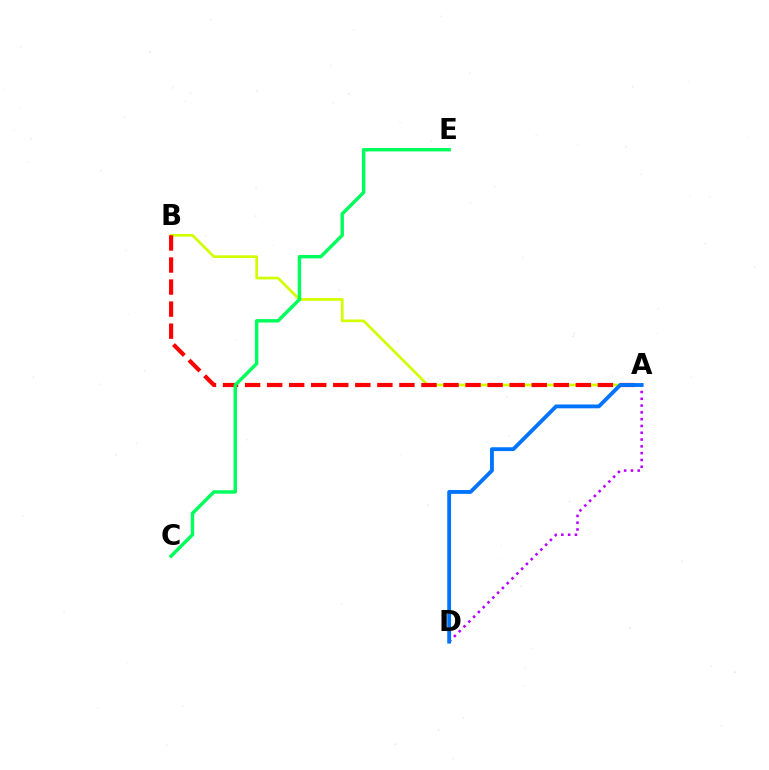{('A', 'B'): [{'color': '#d1ff00', 'line_style': 'solid', 'thickness': 1.95}, {'color': '#ff0000', 'line_style': 'dashed', 'thickness': 3.0}], ('A', 'D'): [{'color': '#b900ff', 'line_style': 'dotted', 'thickness': 1.85}, {'color': '#0074ff', 'line_style': 'solid', 'thickness': 2.76}], ('C', 'E'): [{'color': '#00ff5c', 'line_style': 'solid', 'thickness': 2.47}]}